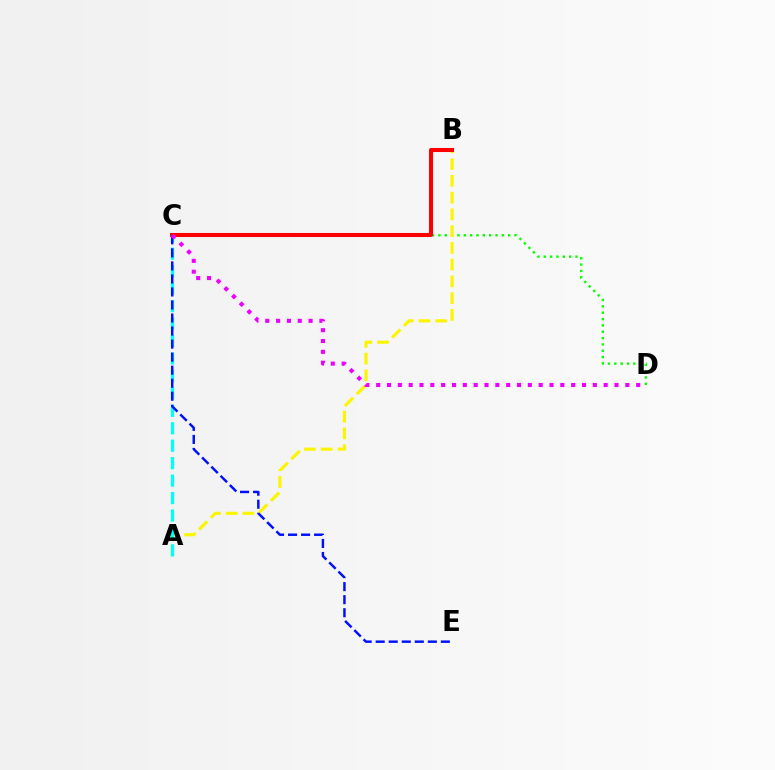{('C', 'D'): [{'color': '#08ff00', 'line_style': 'dotted', 'thickness': 1.72}, {'color': '#ee00ff', 'line_style': 'dotted', 'thickness': 2.94}], ('A', 'B'): [{'color': '#fcf500', 'line_style': 'dashed', 'thickness': 2.28}], ('B', 'C'): [{'color': '#ff0000', 'line_style': 'solid', 'thickness': 2.92}], ('A', 'C'): [{'color': '#00fff6', 'line_style': 'dashed', 'thickness': 2.37}], ('C', 'E'): [{'color': '#0010ff', 'line_style': 'dashed', 'thickness': 1.77}]}